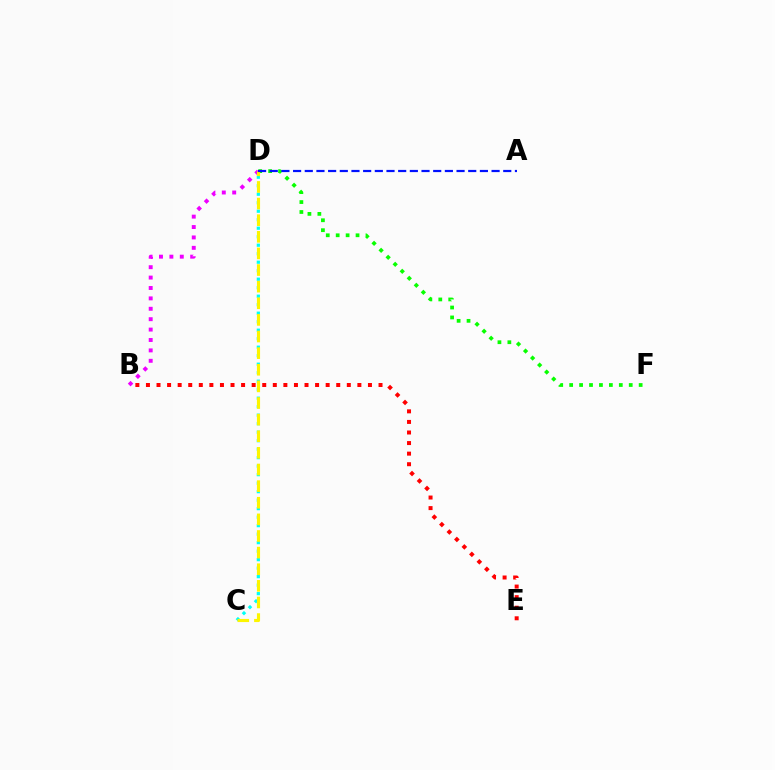{('B', 'D'): [{'color': '#ee00ff', 'line_style': 'dotted', 'thickness': 2.83}], ('C', 'D'): [{'color': '#00fff6', 'line_style': 'dotted', 'thickness': 2.31}, {'color': '#fcf500', 'line_style': 'dashed', 'thickness': 2.26}], ('D', 'F'): [{'color': '#08ff00', 'line_style': 'dotted', 'thickness': 2.7}], ('B', 'E'): [{'color': '#ff0000', 'line_style': 'dotted', 'thickness': 2.87}], ('A', 'D'): [{'color': '#0010ff', 'line_style': 'dashed', 'thickness': 1.59}]}